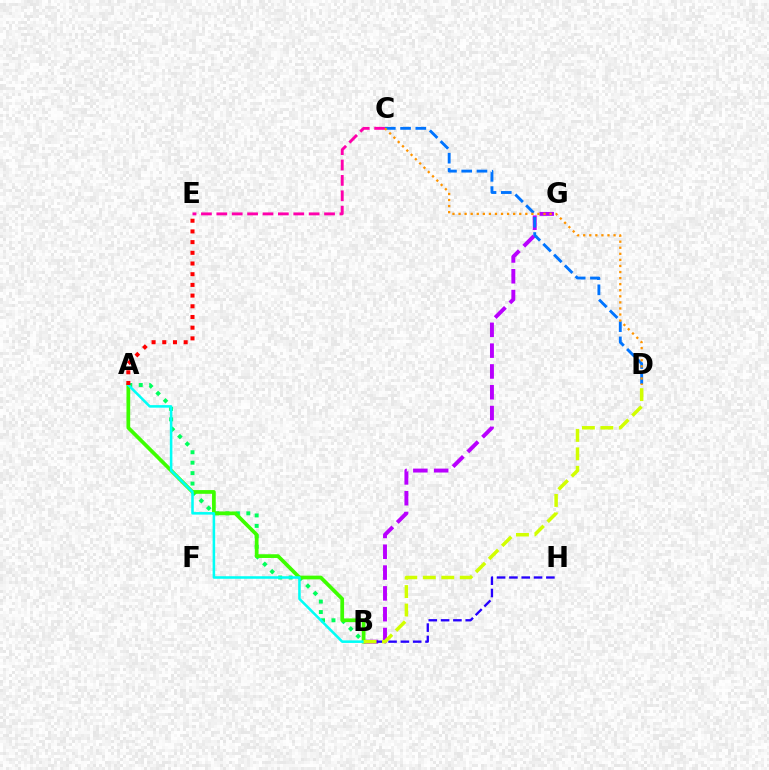{('A', 'B'): [{'color': '#00ff5c', 'line_style': 'dotted', 'thickness': 2.84}, {'color': '#3dff00', 'line_style': 'solid', 'thickness': 2.68}, {'color': '#00fff6', 'line_style': 'solid', 'thickness': 1.84}], ('B', 'G'): [{'color': '#b900ff', 'line_style': 'dashed', 'thickness': 2.83}], ('B', 'H'): [{'color': '#2500ff', 'line_style': 'dashed', 'thickness': 1.67}], ('C', 'D'): [{'color': '#0074ff', 'line_style': 'dashed', 'thickness': 2.07}, {'color': '#ff9400', 'line_style': 'dotted', 'thickness': 1.65}], ('B', 'D'): [{'color': '#d1ff00', 'line_style': 'dashed', 'thickness': 2.51}], ('C', 'E'): [{'color': '#ff00ac', 'line_style': 'dashed', 'thickness': 2.09}], ('A', 'E'): [{'color': '#ff0000', 'line_style': 'dotted', 'thickness': 2.91}]}